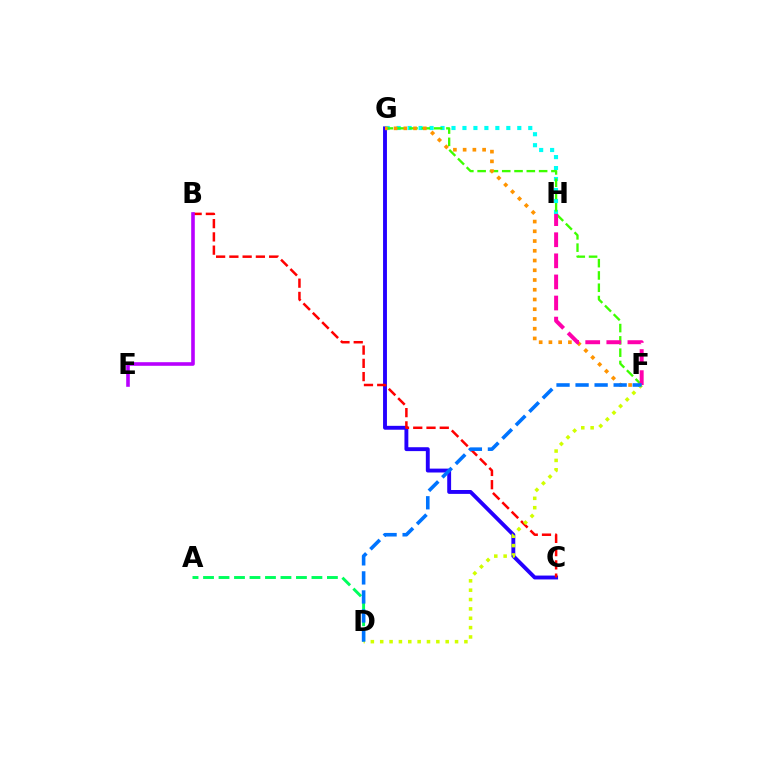{('C', 'G'): [{'color': '#2500ff', 'line_style': 'solid', 'thickness': 2.8}], ('G', 'H'): [{'color': '#00fff6', 'line_style': 'dotted', 'thickness': 2.98}], ('B', 'C'): [{'color': '#ff0000', 'line_style': 'dashed', 'thickness': 1.8}], ('F', 'G'): [{'color': '#3dff00', 'line_style': 'dashed', 'thickness': 1.67}, {'color': '#ff9400', 'line_style': 'dotted', 'thickness': 2.65}], ('F', 'H'): [{'color': '#ff00ac', 'line_style': 'dashed', 'thickness': 2.87}], ('B', 'E'): [{'color': '#b900ff', 'line_style': 'solid', 'thickness': 2.59}], ('A', 'D'): [{'color': '#00ff5c', 'line_style': 'dashed', 'thickness': 2.1}], ('D', 'F'): [{'color': '#d1ff00', 'line_style': 'dotted', 'thickness': 2.54}, {'color': '#0074ff', 'line_style': 'dashed', 'thickness': 2.59}]}